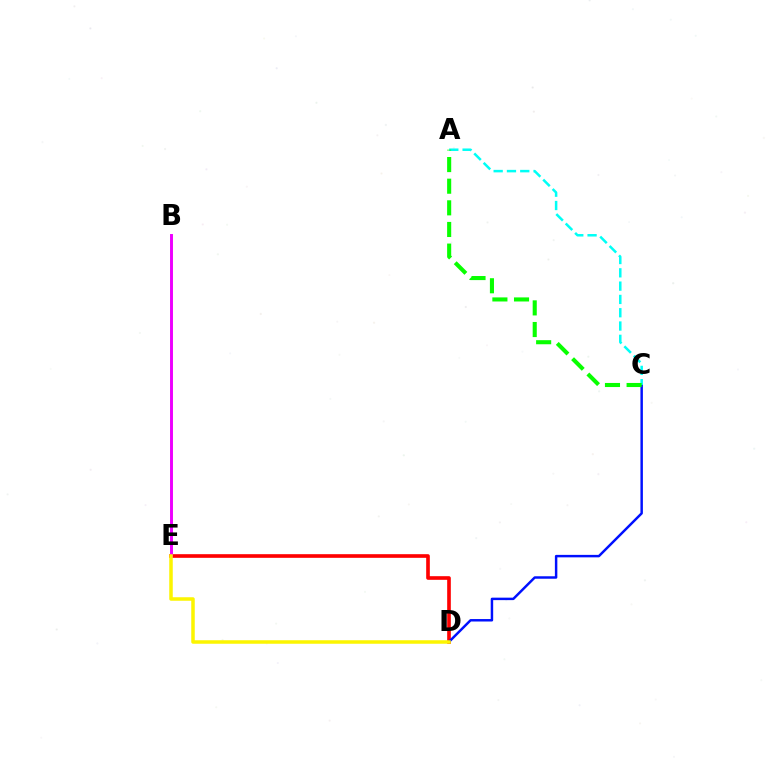{('D', 'E'): [{'color': '#ff0000', 'line_style': 'solid', 'thickness': 2.62}, {'color': '#fcf500', 'line_style': 'solid', 'thickness': 2.53}], ('C', 'D'): [{'color': '#0010ff', 'line_style': 'solid', 'thickness': 1.77}], ('A', 'C'): [{'color': '#00fff6', 'line_style': 'dashed', 'thickness': 1.81}, {'color': '#08ff00', 'line_style': 'dashed', 'thickness': 2.94}], ('B', 'E'): [{'color': '#ee00ff', 'line_style': 'solid', 'thickness': 2.12}]}